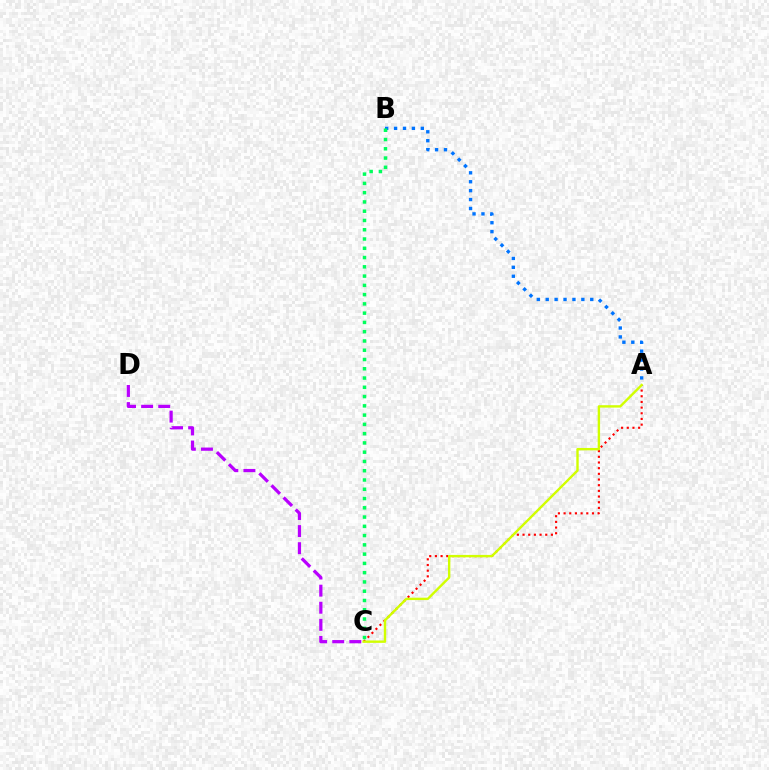{('A', 'C'): [{'color': '#ff0000', 'line_style': 'dotted', 'thickness': 1.54}, {'color': '#d1ff00', 'line_style': 'solid', 'thickness': 1.73}], ('A', 'B'): [{'color': '#0074ff', 'line_style': 'dotted', 'thickness': 2.42}], ('C', 'D'): [{'color': '#b900ff', 'line_style': 'dashed', 'thickness': 2.32}], ('B', 'C'): [{'color': '#00ff5c', 'line_style': 'dotted', 'thickness': 2.52}]}